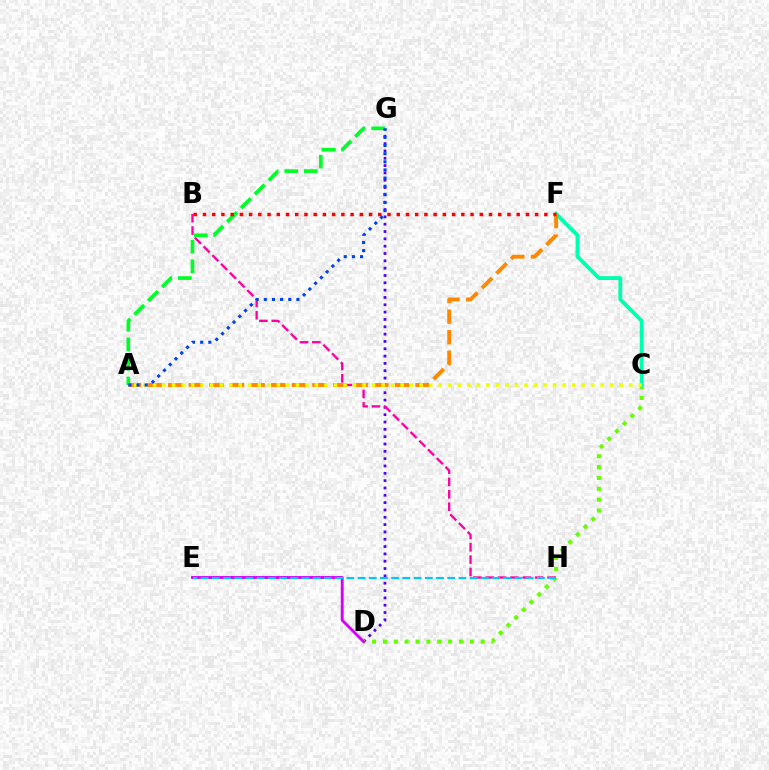{('D', 'G'): [{'color': '#4f00ff', 'line_style': 'dotted', 'thickness': 1.99}], ('C', 'D'): [{'color': '#66ff00', 'line_style': 'dotted', 'thickness': 2.95}], ('D', 'E'): [{'color': '#d600ff', 'line_style': 'solid', 'thickness': 2.08}], ('C', 'F'): [{'color': '#00ffaf', 'line_style': 'solid', 'thickness': 2.79}], ('B', 'H'): [{'color': '#ff00a0', 'line_style': 'dashed', 'thickness': 1.68}], ('A', 'F'): [{'color': '#ff8800', 'line_style': 'dashed', 'thickness': 2.8}], ('A', 'C'): [{'color': '#eeff00', 'line_style': 'dotted', 'thickness': 2.59}], ('A', 'G'): [{'color': '#00ff27', 'line_style': 'dashed', 'thickness': 2.65}, {'color': '#003fff', 'line_style': 'dotted', 'thickness': 2.21}], ('E', 'H'): [{'color': '#00c7ff', 'line_style': 'dashed', 'thickness': 1.52}], ('B', 'F'): [{'color': '#ff0000', 'line_style': 'dotted', 'thickness': 2.51}]}